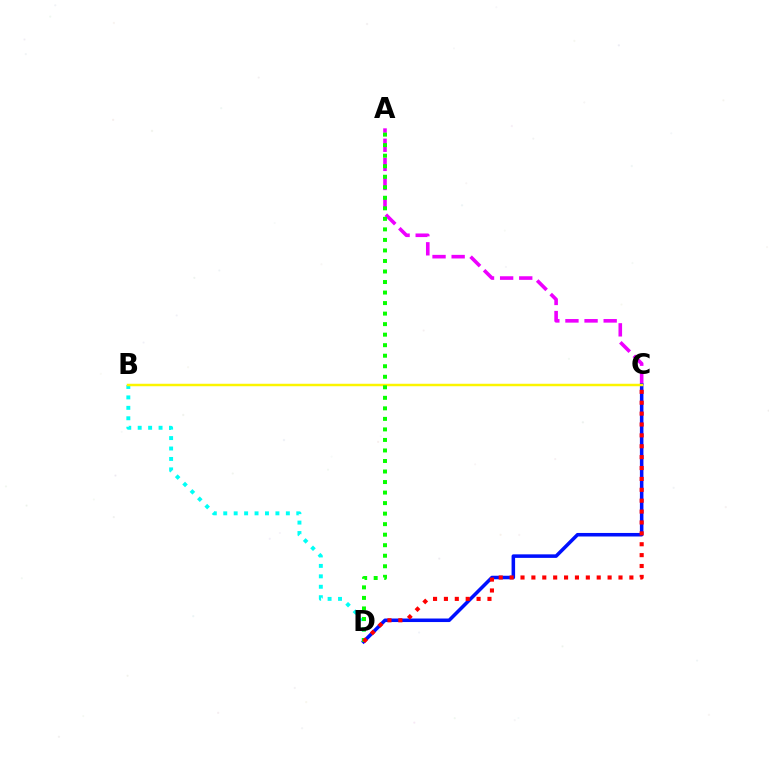{('A', 'C'): [{'color': '#ee00ff', 'line_style': 'dashed', 'thickness': 2.6}], ('B', 'D'): [{'color': '#00fff6', 'line_style': 'dotted', 'thickness': 2.83}], ('C', 'D'): [{'color': '#0010ff', 'line_style': 'solid', 'thickness': 2.55}, {'color': '#ff0000', 'line_style': 'dotted', 'thickness': 2.96}], ('B', 'C'): [{'color': '#fcf500', 'line_style': 'solid', 'thickness': 1.78}], ('A', 'D'): [{'color': '#08ff00', 'line_style': 'dotted', 'thickness': 2.86}]}